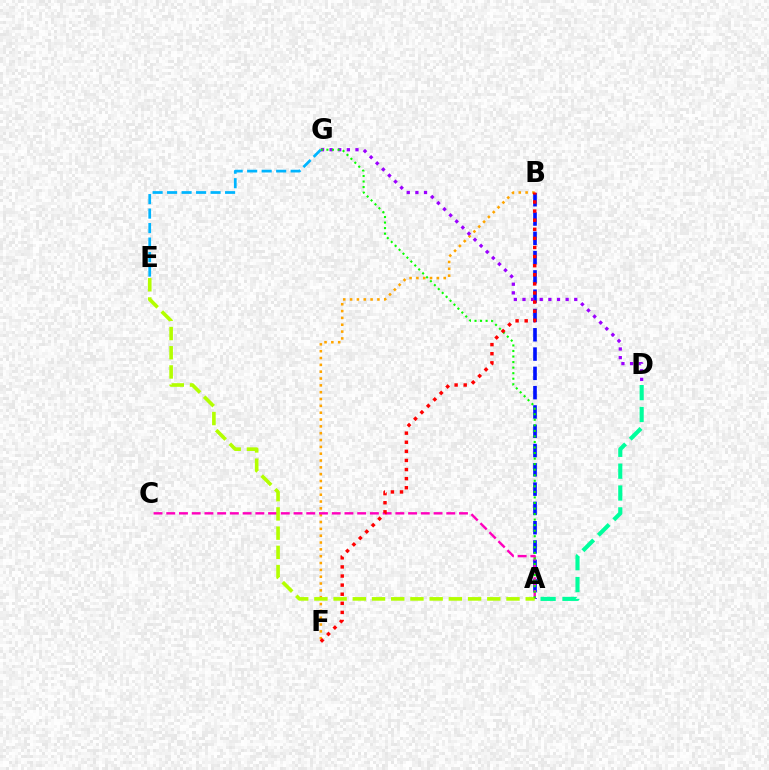{('A', 'B'): [{'color': '#0010ff', 'line_style': 'dashed', 'thickness': 2.62}], ('B', 'F'): [{'color': '#ffa500', 'line_style': 'dotted', 'thickness': 1.86}, {'color': '#ff0000', 'line_style': 'dotted', 'thickness': 2.47}], ('A', 'D'): [{'color': '#00ff9d', 'line_style': 'dashed', 'thickness': 2.97}], ('E', 'G'): [{'color': '#00b5ff', 'line_style': 'dashed', 'thickness': 1.97}], ('A', 'C'): [{'color': '#ff00bd', 'line_style': 'dashed', 'thickness': 1.73}], ('A', 'E'): [{'color': '#b3ff00', 'line_style': 'dashed', 'thickness': 2.61}], ('D', 'G'): [{'color': '#9b00ff', 'line_style': 'dotted', 'thickness': 2.34}], ('A', 'G'): [{'color': '#08ff00', 'line_style': 'dotted', 'thickness': 1.51}]}